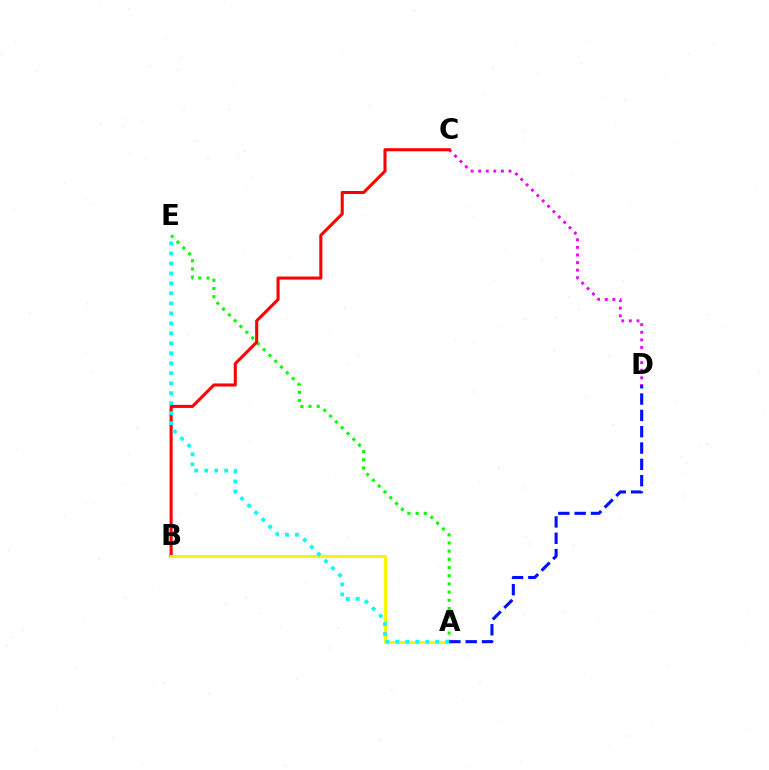{('A', 'E'): [{'color': '#08ff00', 'line_style': 'dotted', 'thickness': 2.23}, {'color': '#00fff6', 'line_style': 'dotted', 'thickness': 2.71}], ('C', 'D'): [{'color': '#ee00ff', 'line_style': 'dotted', 'thickness': 2.06}], ('B', 'C'): [{'color': '#ff0000', 'line_style': 'solid', 'thickness': 2.21}], ('A', 'B'): [{'color': '#fcf500', 'line_style': 'solid', 'thickness': 2.17}], ('A', 'D'): [{'color': '#0010ff', 'line_style': 'dashed', 'thickness': 2.22}]}